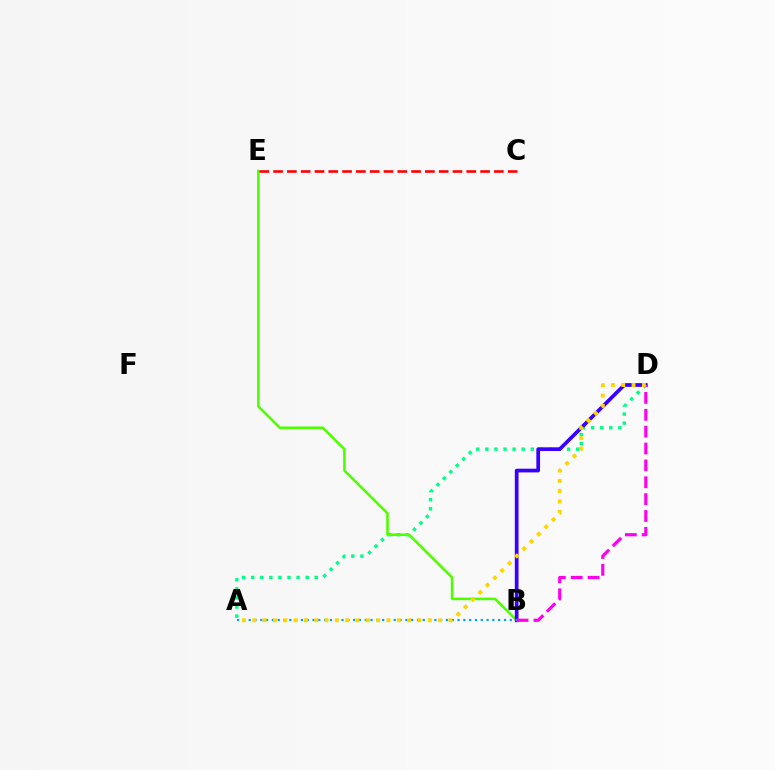{('A', 'D'): [{'color': '#00ff86', 'line_style': 'dotted', 'thickness': 2.47}, {'color': '#ffd500', 'line_style': 'dotted', 'thickness': 2.81}], ('B', 'E'): [{'color': '#4fff00', 'line_style': 'solid', 'thickness': 1.87}], ('B', 'D'): [{'color': '#3700ff', 'line_style': 'solid', 'thickness': 2.67}, {'color': '#ff00ed', 'line_style': 'dashed', 'thickness': 2.29}], ('A', 'B'): [{'color': '#009eff', 'line_style': 'dotted', 'thickness': 1.58}], ('C', 'E'): [{'color': '#ff0000', 'line_style': 'dashed', 'thickness': 1.87}]}